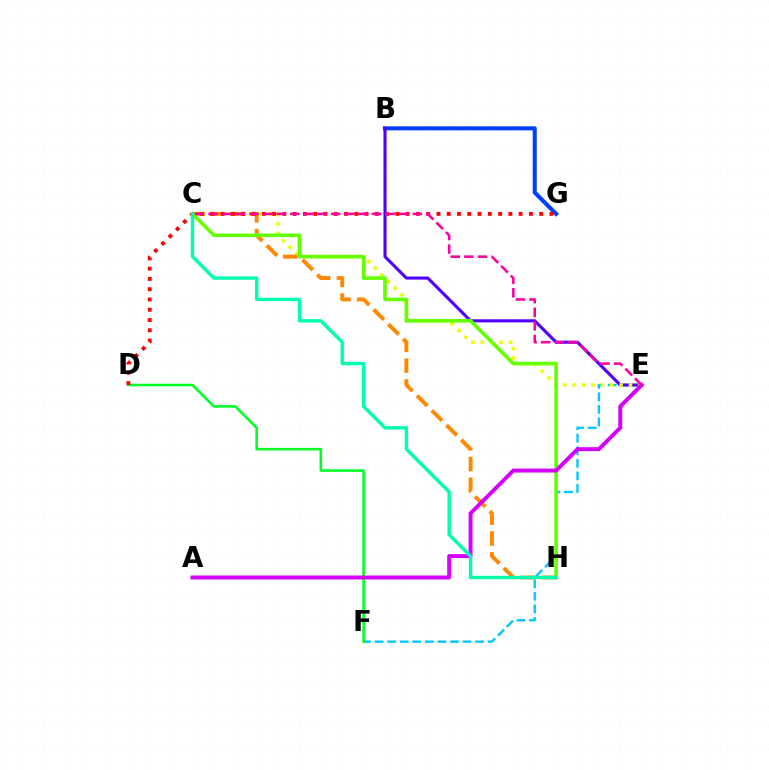{('E', 'F'): [{'color': '#00c7ff', 'line_style': 'dashed', 'thickness': 1.71}], ('B', 'G'): [{'color': '#003fff', 'line_style': 'solid', 'thickness': 2.93}], ('B', 'E'): [{'color': '#4f00ff', 'line_style': 'solid', 'thickness': 2.23}], ('C', 'E'): [{'color': '#eeff00', 'line_style': 'dotted', 'thickness': 2.55}, {'color': '#ff00a0', 'line_style': 'dashed', 'thickness': 1.85}], ('C', 'H'): [{'color': '#ff8800', 'line_style': 'dashed', 'thickness': 2.83}, {'color': '#66ff00', 'line_style': 'solid', 'thickness': 2.61}, {'color': '#00ffaf', 'line_style': 'solid', 'thickness': 2.45}], ('D', 'F'): [{'color': '#00ff27', 'line_style': 'solid', 'thickness': 1.87}], ('D', 'G'): [{'color': '#ff0000', 'line_style': 'dotted', 'thickness': 2.79}], ('A', 'E'): [{'color': '#d600ff', 'line_style': 'solid', 'thickness': 2.85}]}